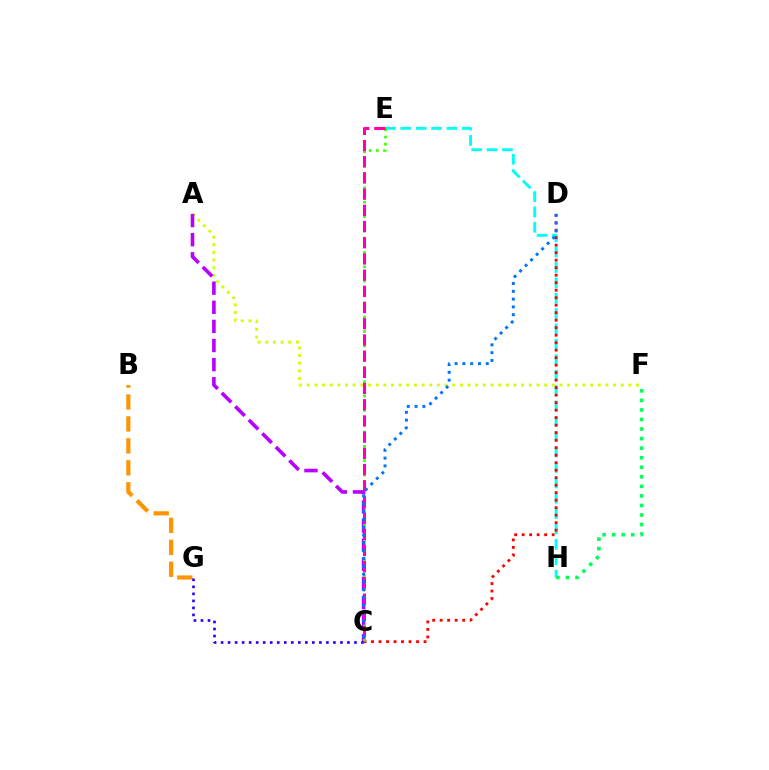{('E', 'H'): [{'color': '#00fff6', 'line_style': 'dashed', 'thickness': 2.09}], ('A', 'F'): [{'color': '#d1ff00', 'line_style': 'dotted', 'thickness': 2.08}], ('F', 'H'): [{'color': '#00ff5c', 'line_style': 'dotted', 'thickness': 2.6}], ('B', 'G'): [{'color': '#ff9400', 'line_style': 'dashed', 'thickness': 2.98}], ('C', 'D'): [{'color': '#ff0000', 'line_style': 'dotted', 'thickness': 2.04}, {'color': '#0074ff', 'line_style': 'dotted', 'thickness': 2.12}], ('A', 'C'): [{'color': '#b900ff', 'line_style': 'dashed', 'thickness': 2.6}], ('C', 'E'): [{'color': '#3dff00', 'line_style': 'dotted', 'thickness': 1.95}, {'color': '#ff00ac', 'line_style': 'dashed', 'thickness': 2.2}], ('C', 'G'): [{'color': '#2500ff', 'line_style': 'dotted', 'thickness': 1.91}]}